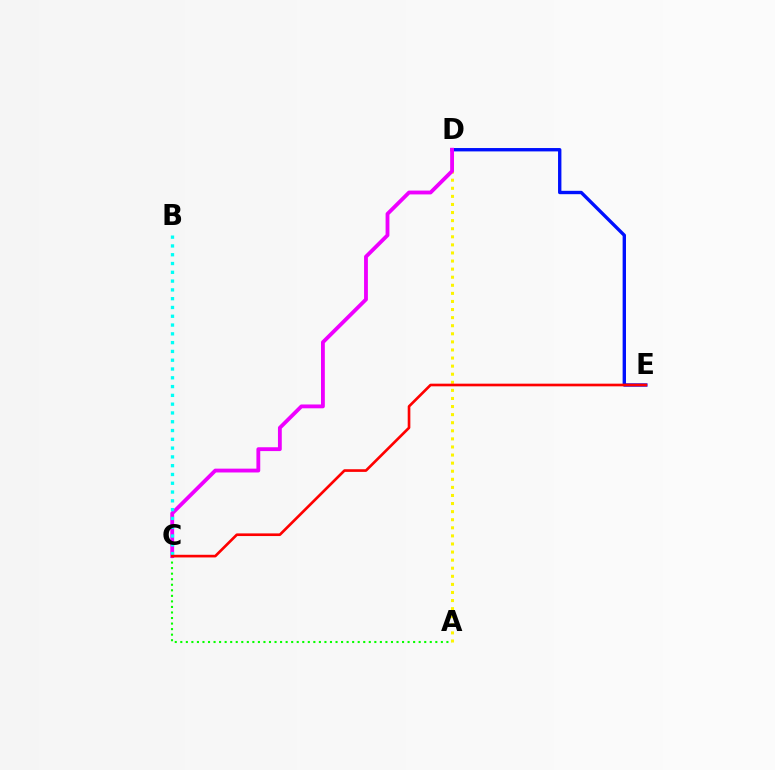{('D', 'E'): [{'color': '#0010ff', 'line_style': 'solid', 'thickness': 2.42}], ('A', 'C'): [{'color': '#08ff00', 'line_style': 'dotted', 'thickness': 1.51}], ('A', 'D'): [{'color': '#fcf500', 'line_style': 'dotted', 'thickness': 2.2}], ('C', 'D'): [{'color': '#ee00ff', 'line_style': 'solid', 'thickness': 2.76}], ('B', 'C'): [{'color': '#00fff6', 'line_style': 'dotted', 'thickness': 2.39}], ('C', 'E'): [{'color': '#ff0000', 'line_style': 'solid', 'thickness': 1.91}]}